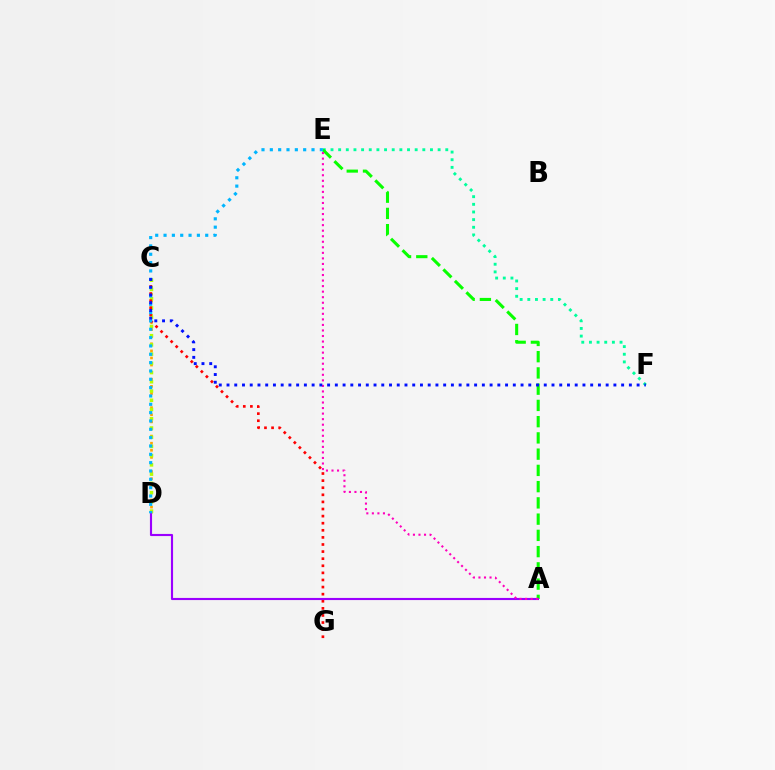{('C', 'D'): [{'color': '#ffa500', 'line_style': 'dotted', 'thickness': 1.93}, {'color': '#b3ff00', 'line_style': 'dotted', 'thickness': 2.51}], ('E', 'F'): [{'color': '#00ff9d', 'line_style': 'dotted', 'thickness': 2.08}], ('C', 'G'): [{'color': '#ff0000', 'line_style': 'dotted', 'thickness': 1.93}], ('A', 'E'): [{'color': '#08ff00', 'line_style': 'dashed', 'thickness': 2.21}, {'color': '#ff00bd', 'line_style': 'dotted', 'thickness': 1.51}], ('A', 'D'): [{'color': '#9b00ff', 'line_style': 'solid', 'thickness': 1.54}], ('D', 'E'): [{'color': '#00b5ff', 'line_style': 'dotted', 'thickness': 2.26}], ('C', 'F'): [{'color': '#0010ff', 'line_style': 'dotted', 'thickness': 2.1}]}